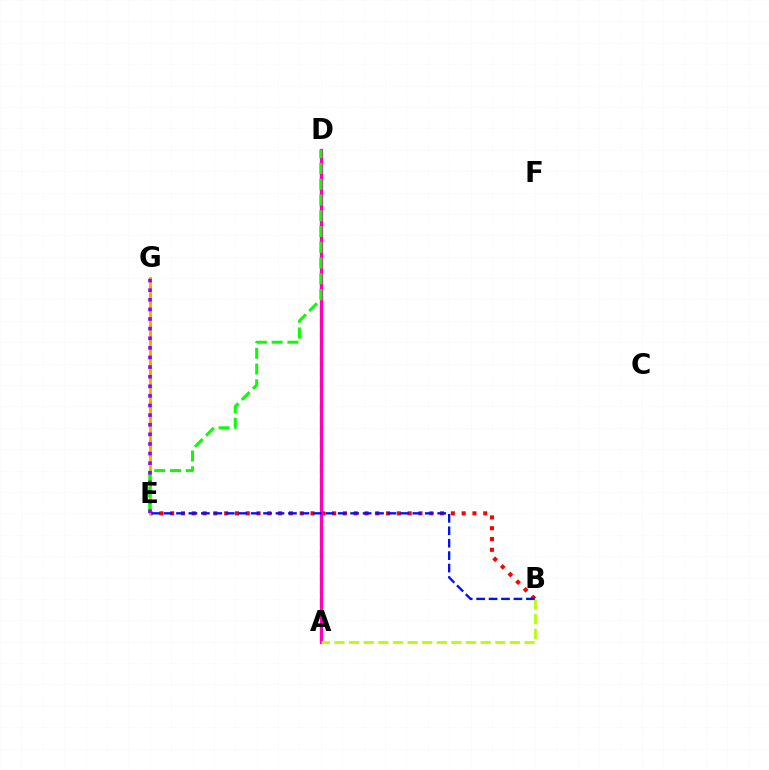{('A', 'D'): [{'color': '#00ff9d', 'line_style': 'dashed', 'thickness': 1.64}, {'color': '#ff00bd', 'line_style': 'solid', 'thickness': 2.33}], ('B', 'E'): [{'color': '#ff0000', 'line_style': 'dotted', 'thickness': 2.93}, {'color': '#0010ff', 'line_style': 'dashed', 'thickness': 1.69}], ('A', 'B'): [{'color': '#b3ff00', 'line_style': 'dashed', 'thickness': 1.99}], ('E', 'G'): [{'color': '#00b5ff', 'line_style': 'dotted', 'thickness': 2.07}, {'color': '#ffa500', 'line_style': 'solid', 'thickness': 2.01}, {'color': '#9b00ff', 'line_style': 'dotted', 'thickness': 2.61}], ('D', 'E'): [{'color': '#08ff00', 'line_style': 'dashed', 'thickness': 2.14}]}